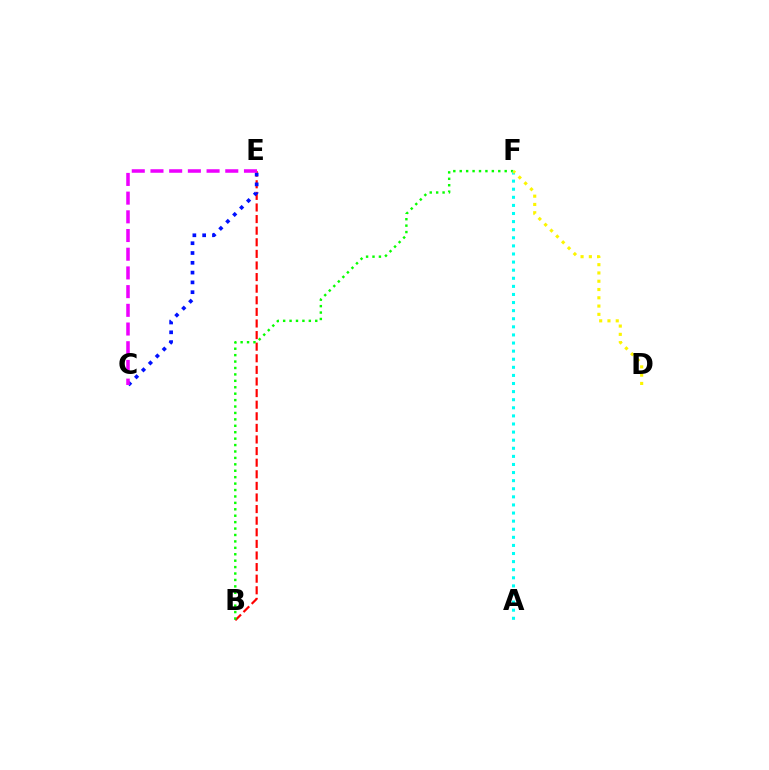{('B', 'E'): [{'color': '#ff0000', 'line_style': 'dashed', 'thickness': 1.58}], ('B', 'F'): [{'color': '#08ff00', 'line_style': 'dotted', 'thickness': 1.75}], ('C', 'E'): [{'color': '#0010ff', 'line_style': 'dotted', 'thickness': 2.66}, {'color': '#ee00ff', 'line_style': 'dashed', 'thickness': 2.54}], ('A', 'F'): [{'color': '#00fff6', 'line_style': 'dotted', 'thickness': 2.2}], ('D', 'F'): [{'color': '#fcf500', 'line_style': 'dotted', 'thickness': 2.25}]}